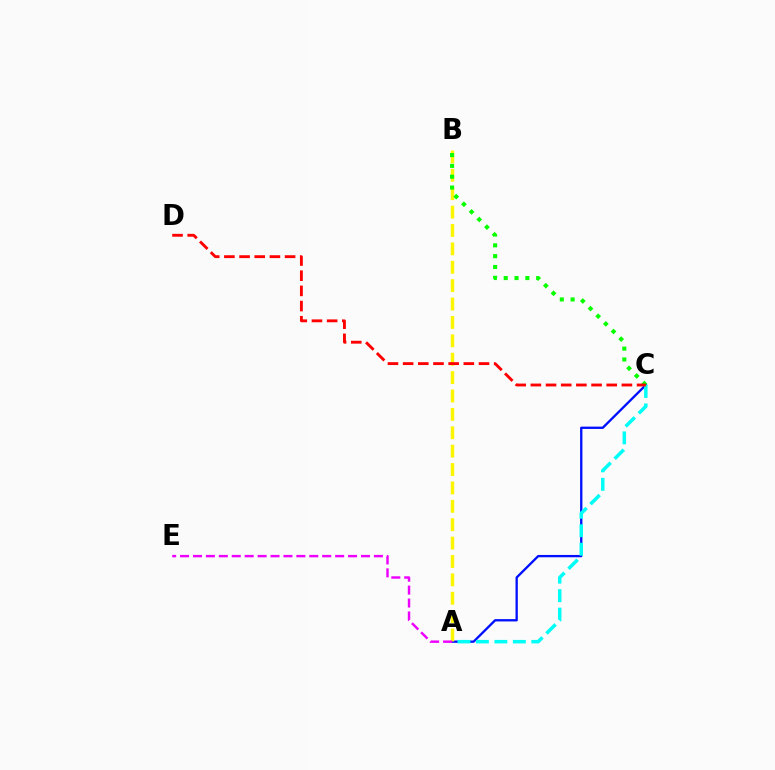{('A', 'C'): [{'color': '#0010ff', 'line_style': 'solid', 'thickness': 1.67}, {'color': '#00fff6', 'line_style': 'dashed', 'thickness': 2.51}], ('A', 'B'): [{'color': '#fcf500', 'line_style': 'dashed', 'thickness': 2.5}], ('A', 'E'): [{'color': '#ee00ff', 'line_style': 'dashed', 'thickness': 1.76}], ('B', 'C'): [{'color': '#08ff00', 'line_style': 'dotted', 'thickness': 2.94}], ('C', 'D'): [{'color': '#ff0000', 'line_style': 'dashed', 'thickness': 2.06}]}